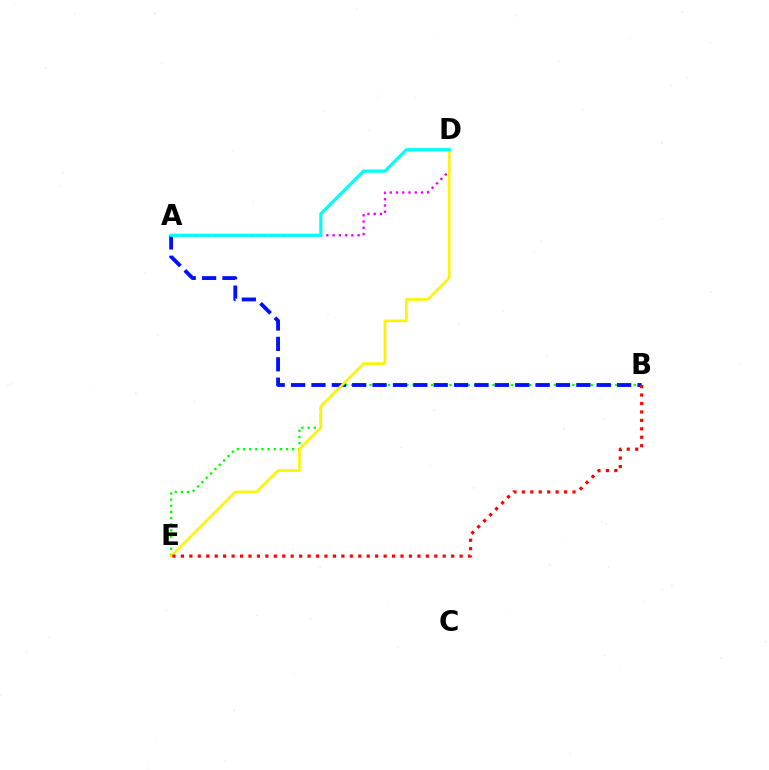{('A', 'D'): [{'color': '#ee00ff', 'line_style': 'dotted', 'thickness': 1.7}, {'color': '#00fff6', 'line_style': 'solid', 'thickness': 2.31}], ('B', 'E'): [{'color': '#08ff00', 'line_style': 'dotted', 'thickness': 1.67}, {'color': '#ff0000', 'line_style': 'dotted', 'thickness': 2.29}], ('A', 'B'): [{'color': '#0010ff', 'line_style': 'dashed', 'thickness': 2.77}], ('D', 'E'): [{'color': '#fcf500', 'line_style': 'solid', 'thickness': 1.94}]}